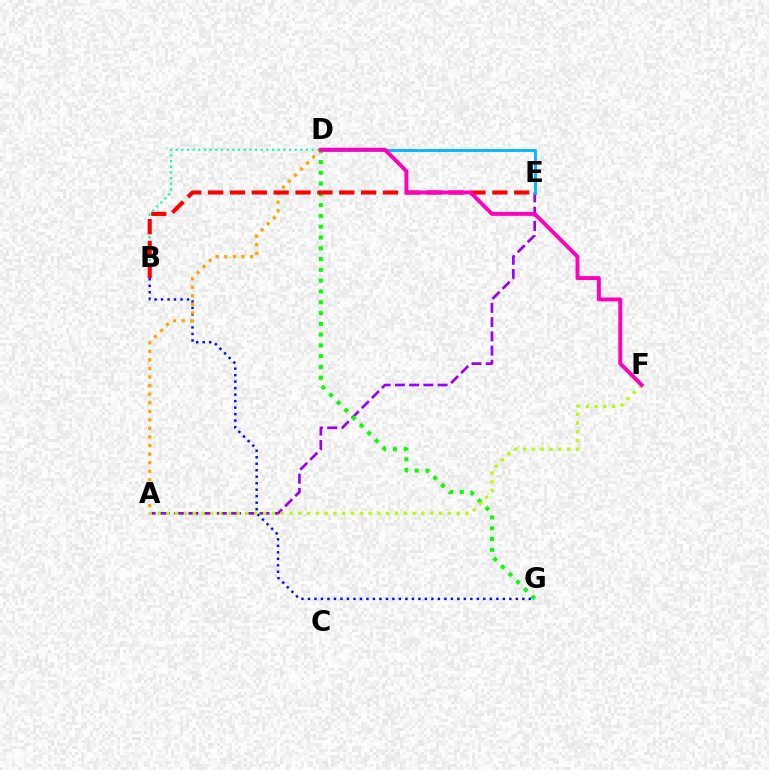{('A', 'E'): [{'color': '#9b00ff', 'line_style': 'dashed', 'thickness': 1.93}], ('D', 'G'): [{'color': '#08ff00', 'line_style': 'dotted', 'thickness': 2.93}], ('B', 'G'): [{'color': '#0010ff', 'line_style': 'dotted', 'thickness': 1.76}], ('B', 'D'): [{'color': '#00ff9d', 'line_style': 'dotted', 'thickness': 1.54}], ('A', 'F'): [{'color': '#b3ff00', 'line_style': 'dotted', 'thickness': 2.39}], ('A', 'D'): [{'color': '#ffa500', 'line_style': 'dotted', 'thickness': 2.33}], ('B', 'E'): [{'color': '#ff0000', 'line_style': 'dashed', 'thickness': 2.97}], ('D', 'E'): [{'color': '#00b5ff', 'line_style': 'solid', 'thickness': 2.04}], ('D', 'F'): [{'color': '#ff00bd', 'line_style': 'solid', 'thickness': 2.81}]}